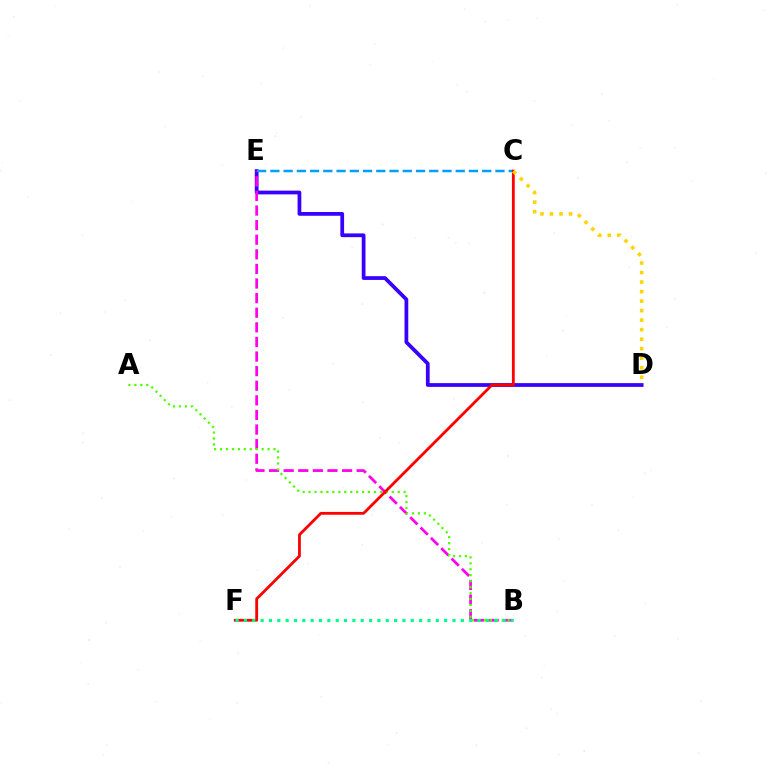{('D', 'E'): [{'color': '#3700ff', 'line_style': 'solid', 'thickness': 2.7}], ('C', 'E'): [{'color': '#009eff', 'line_style': 'dashed', 'thickness': 1.8}], ('B', 'E'): [{'color': '#ff00ed', 'line_style': 'dashed', 'thickness': 1.98}], ('A', 'B'): [{'color': '#4fff00', 'line_style': 'dotted', 'thickness': 1.61}], ('C', 'F'): [{'color': '#ff0000', 'line_style': 'solid', 'thickness': 2.02}], ('B', 'F'): [{'color': '#00ff86', 'line_style': 'dotted', 'thickness': 2.27}], ('C', 'D'): [{'color': '#ffd500', 'line_style': 'dotted', 'thickness': 2.59}]}